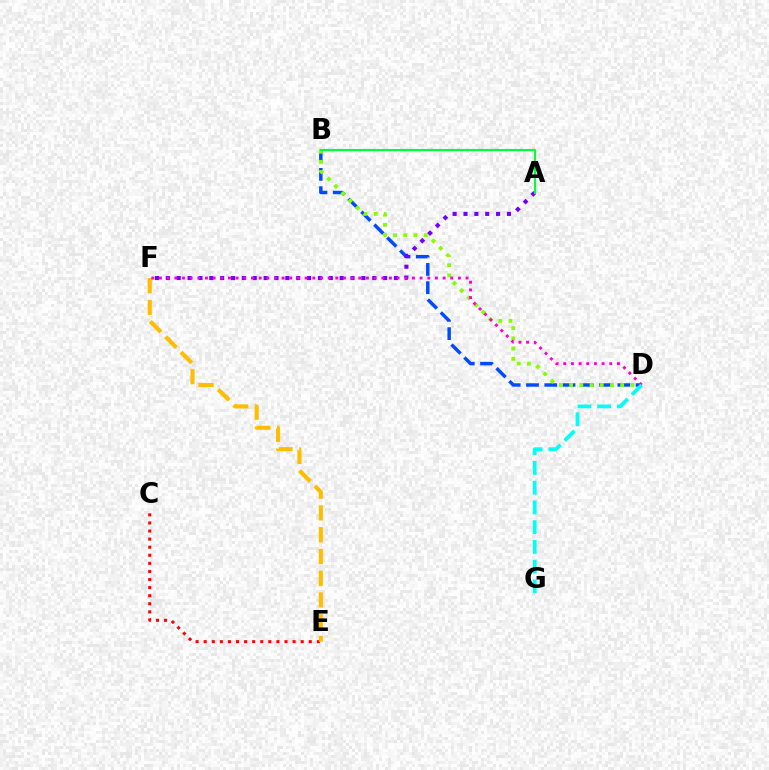{('B', 'D'): [{'color': '#004bff', 'line_style': 'dashed', 'thickness': 2.48}, {'color': '#84ff00', 'line_style': 'dotted', 'thickness': 2.77}], ('C', 'E'): [{'color': '#ff0000', 'line_style': 'dotted', 'thickness': 2.2}], ('E', 'F'): [{'color': '#ffbd00', 'line_style': 'dashed', 'thickness': 2.96}], ('A', 'F'): [{'color': '#7200ff', 'line_style': 'dotted', 'thickness': 2.95}], ('D', 'F'): [{'color': '#ff00cf', 'line_style': 'dotted', 'thickness': 2.08}], ('D', 'G'): [{'color': '#00fff6', 'line_style': 'dashed', 'thickness': 2.68}], ('A', 'B'): [{'color': '#00ff39', 'line_style': 'solid', 'thickness': 1.52}]}